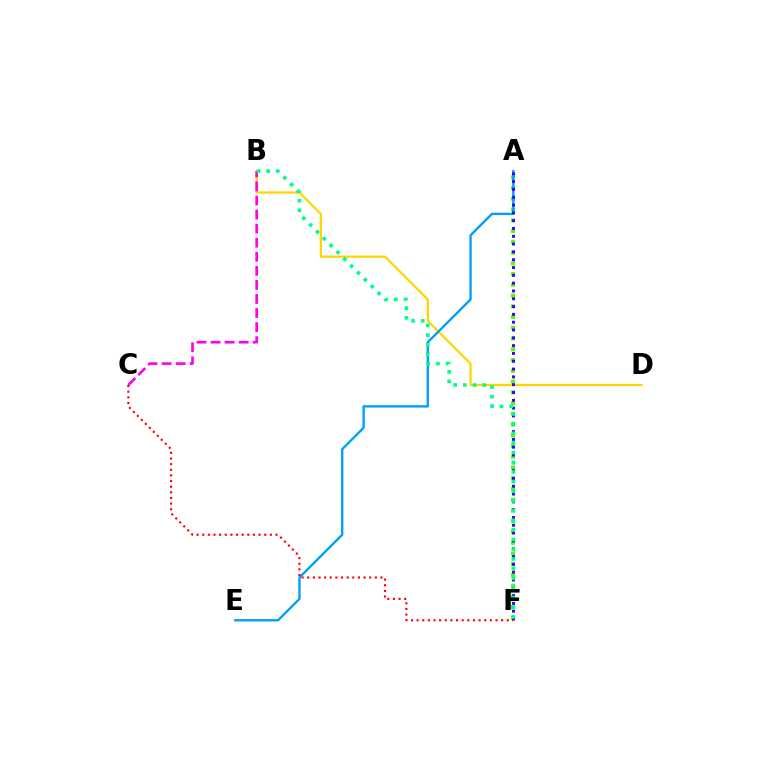{('A', 'F'): [{'color': '#4fff00', 'line_style': 'dotted', 'thickness': 2.92}, {'color': '#3700ff', 'line_style': 'dotted', 'thickness': 2.12}], ('B', 'D'): [{'color': '#ffd500', 'line_style': 'solid', 'thickness': 1.61}], ('A', 'E'): [{'color': '#009eff', 'line_style': 'solid', 'thickness': 1.7}], ('B', 'C'): [{'color': '#ff00ed', 'line_style': 'dashed', 'thickness': 1.91}], ('C', 'F'): [{'color': '#ff0000', 'line_style': 'dotted', 'thickness': 1.53}], ('B', 'F'): [{'color': '#00ff86', 'line_style': 'dotted', 'thickness': 2.63}]}